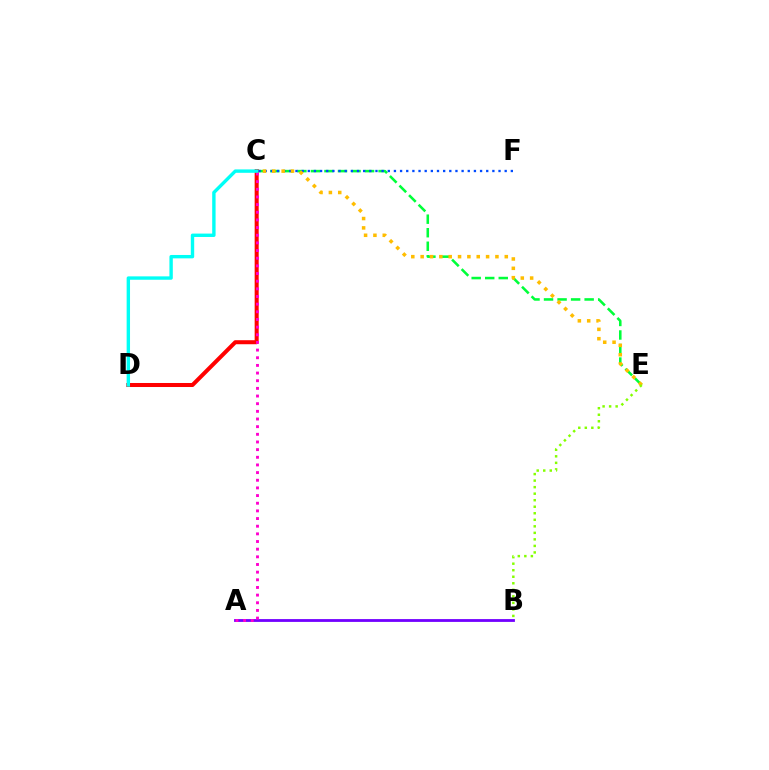{('C', 'E'): [{'color': '#00ff39', 'line_style': 'dashed', 'thickness': 1.84}, {'color': '#ffbd00', 'line_style': 'dotted', 'thickness': 2.54}], ('C', 'D'): [{'color': '#ff0000', 'line_style': 'solid', 'thickness': 2.9}, {'color': '#00fff6', 'line_style': 'solid', 'thickness': 2.44}], ('C', 'F'): [{'color': '#004bff', 'line_style': 'dotted', 'thickness': 1.67}], ('A', 'B'): [{'color': '#7200ff', 'line_style': 'solid', 'thickness': 2.03}], ('A', 'C'): [{'color': '#ff00cf', 'line_style': 'dotted', 'thickness': 2.08}], ('B', 'E'): [{'color': '#84ff00', 'line_style': 'dotted', 'thickness': 1.77}]}